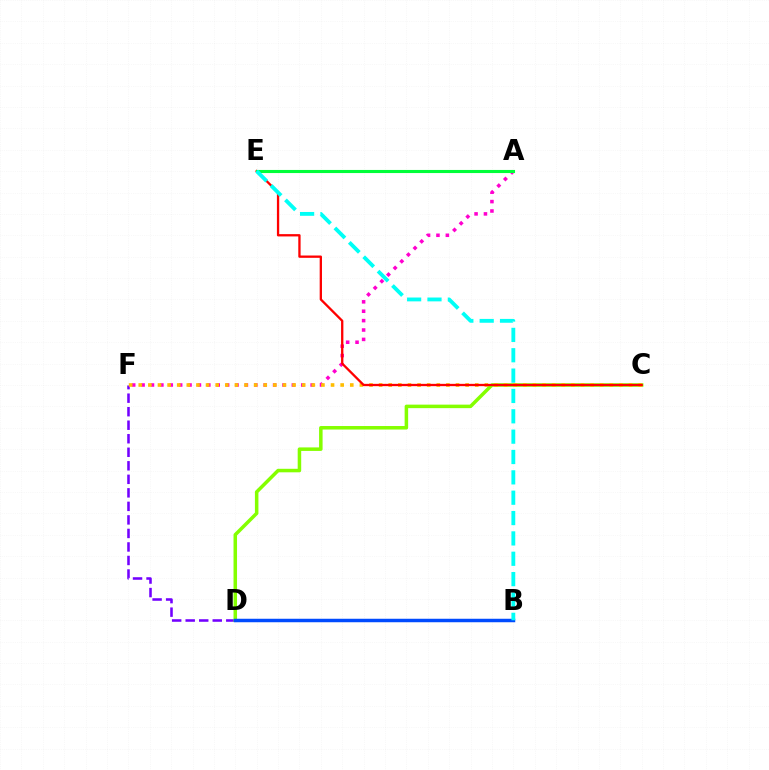{('A', 'F'): [{'color': '#ff00cf', 'line_style': 'dotted', 'thickness': 2.55}], ('D', 'F'): [{'color': '#7200ff', 'line_style': 'dashed', 'thickness': 1.84}], ('C', 'D'): [{'color': '#84ff00', 'line_style': 'solid', 'thickness': 2.53}], ('C', 'F'): [{'color': '#ffbd00', 'line_style': 'dotted', 'thickness': 2.61}], ('C', 'E'): [{'color': '#ff0000', 'line_style': 'solid', 'thickness': 1.66}], ('A', 'E'): [{'color': '#00ff39', 'line_style': 'solid', 'thickness': 2.24}], ('B', 'D'): [{'color': '#004bff', 'line_style': 'solid', 'thickness': 2.5}], ('B', 'E'): [{'color': '#00fff6', 'line_style': 'dashed', 'thickness': 2.76}]}